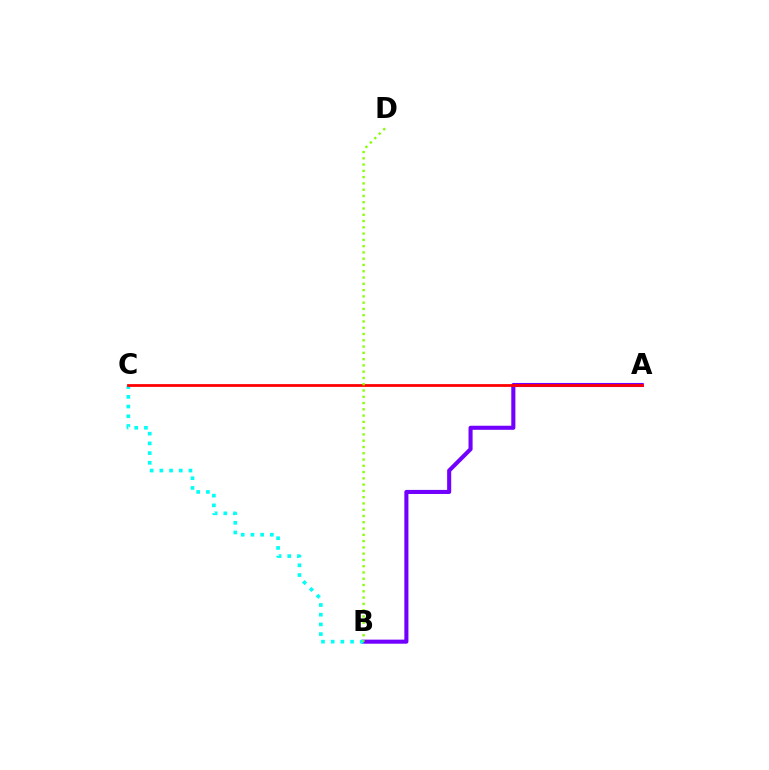{('A', 'B'): [{'color': '#7200ff', 'line_style': 'solid', 'thickness': 2.93}], ('B', 'C'): [{'color': '#00fff6', 'line_style': 'dotted', 'thickness': 2.64}], ('A', 'C'): [{'color': '#ff0000', 'line_style': 'solid', 'thickness': 2.0}], ('B', 'D'): [{'color': '#84ff00', 'line_style': 'dotted', 'thickness': 1.71}]}